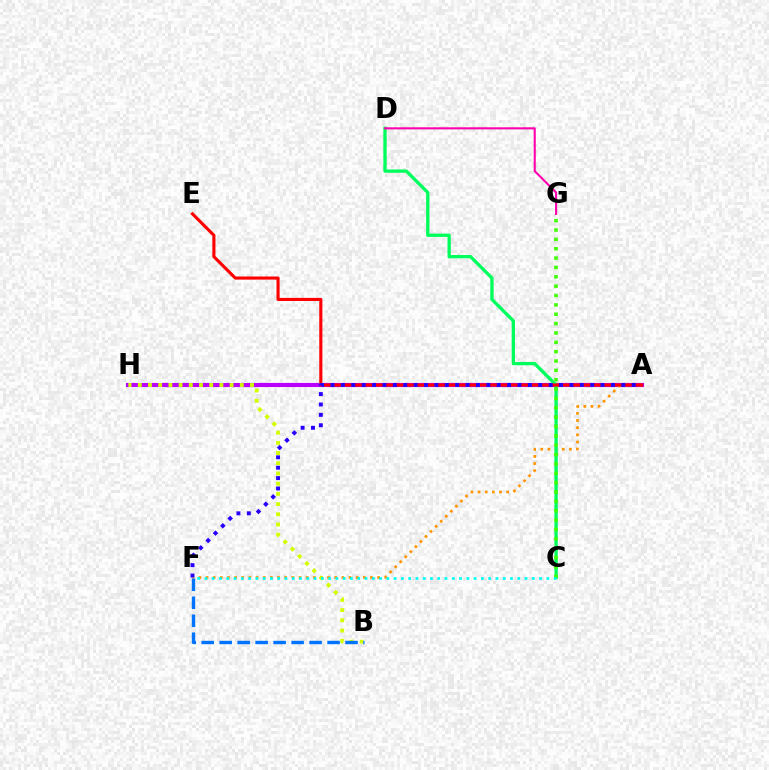{('A', 'H'): [{'color': '#b900ff', 'line_style': 'solid', 'thickness': 2.98}], ('A', 'F'): [{'color': '#ff9400', 'line_style': 'dotted', 'thickness': 1.94}, {'color': '#2500ff', 'line_style': 'dotted', 'thickness': 2.82}], ('C', 'D'): [{'color': '#00ff5c', 'line_style': 'solid', 'thickness': 2.39}], ('A', 'E'): [{'color': '#ff0000', 'line_style': 'solid', 'thickness': 2.24}], ('C', 'G'): [{'color': '#3dff00', 'line_style': 'dotted', 'thickness': 2.54}], ('B', 'H'): [{'color': '#d1ff00', 'line_style': 'dotted', 'thickness': 2.77}], ('B', 'F'): [{'color': '#0074ff', 'line_style': 'dashed', 'thickness': 2.44}], ('D', 'G'): [{'color': '#ff00ac', 'line_style': 'solid', 'thickness': 1.51}], ('C', 'F'): [{'color': '#00fff6', 'line_style': 'dotted', 'thickness': 1.98}]}